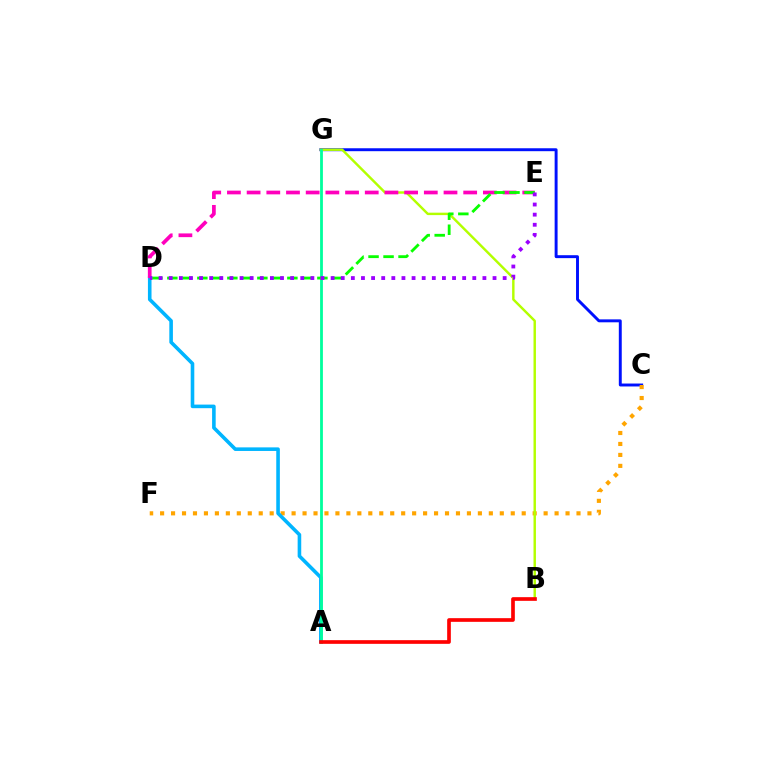{('C', 'G'): [{'color': '#0010ff', 'line_style': 'solid', 'thickness': 2.11}], ('C', 'F'): [{'color': '#ffa500', 'line_style': 'dotted', 'thickness': 2.98}], ('A', 'D'): [{'color': '#00b5ff', 'line_style': 'solid', 'thickness': 2.59}], ('B', 'G'): [{'color': '#b3ff00', 'line_style': 'solid', 'thickness': 1.75}], ('A', 'G'): [{'color': '#00ff9d', 'line_style': 'solid', 'thickness': 2.01}], ('D', 'E'): [{'color': '#ff00bd', 'line_style': 'dashed', 'thickness': 2.67}, {'color': '#08ff00', 'line_style': 'dashed', 'thickness': 2.04}, {'color': '#9b00ff', 'line_style': 'dotted', 'thickness': 2.75}], ('A', 'B'): [{'color': '#ff0000', 'line_style': 'solid', 'thickness': 2.65}]}